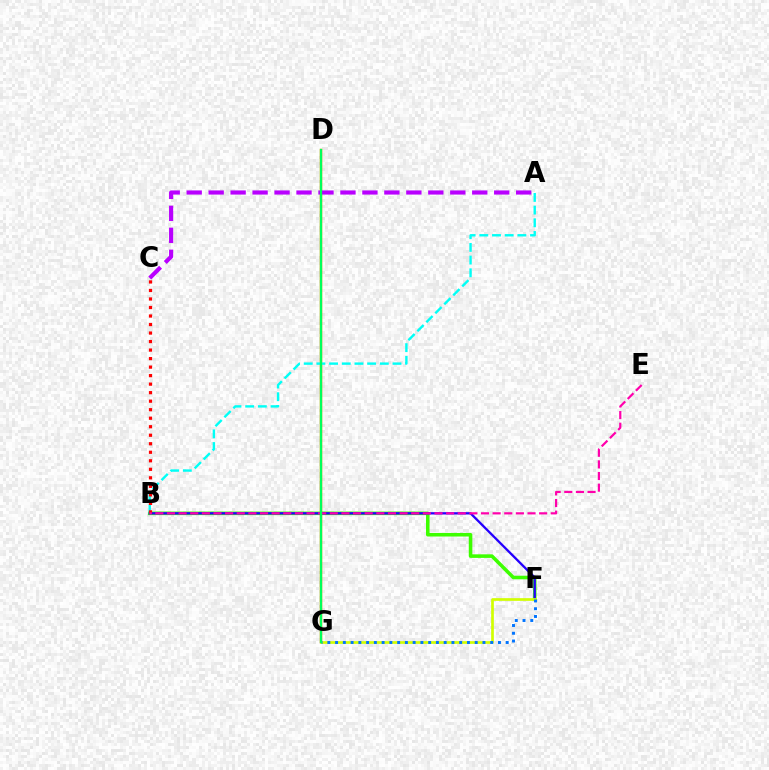{('D', 'G'): [{'color': '#ff9400', 'line_style': 'solid', 'thickness': 1.79}, {'color': '#00ff5c', 'line_style': 'solid', 'thickness': 1.62}], ('B', 'F'): [{'color': '#3dff00', 'line_style': 'solid', 'thickness': 2.57}, {'color': '#2500ff', 'line_style': 'solid', 'thickness': 1.65}], ('F', 'G'): [{'color': '#d1ff00', 'line_style': 'solid', 'thickness': 1.93}, {'color': '#0074ff', 'line_style': 'dotted', 'thickness': 2.11}], ('A', 'B'): [{'color': '#00fff6', 'line_style': 'dashed', 'thickness': 1.72}], ('A', 'C'): [{'color': '#b900ff', 'line_style': 'dashed', 'thickness': 2.98}], ('B', 'C'): [{'color': '#ff0000', 'line_style': 'dotted', 'thickness': 2.31}], ('B', 'E'): [{'color': '#ff00ac', 'line_style': 'dashed', 'thickness': 1.58}]}